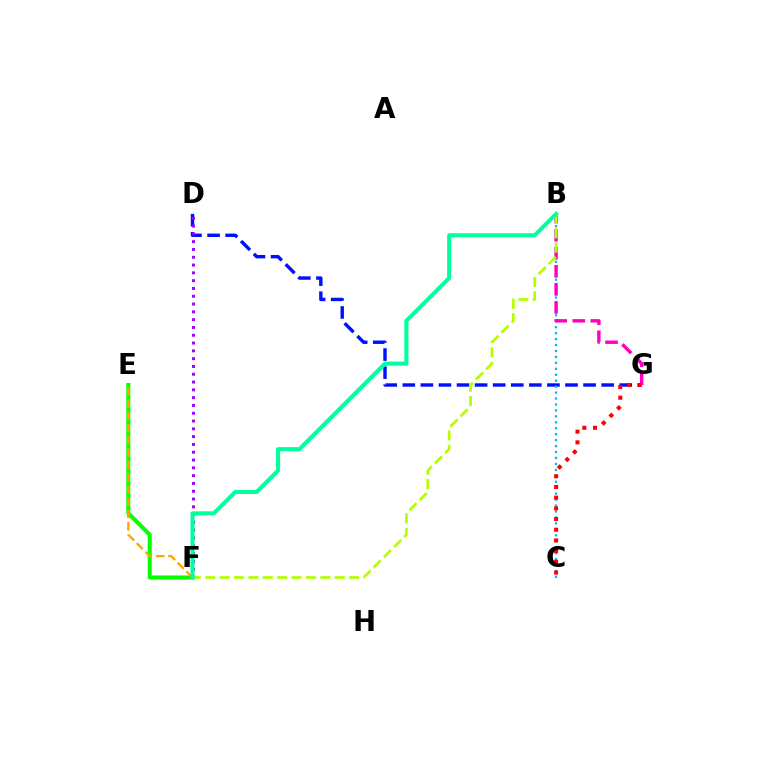{('D', 'G'): [{'color': '#0010ff', 'line_style': 'dashed', 'thickness': 2.46}], ('E', 'F'): [{'color': '#08ff00', 'line_style': 'solid', 'thickness': 2.92}, {'color': '#ffa500', 'line_style': 'dashed', 'thickness': 1.67}], ('B', 'C'): [{'color': '#00b5ff', 'line_style': 'dotted', 'thickness': 1.62}], ('B', 'G'): [{'color': '#ff00bd', 'line_style': 'dashed', 'thickness': 2.45}], ('C', 'G'): [{'color': '#ff0000', 'line_style': 'dotted', 'thickness': 2.91}], ('D', 'F'): [{'color': '#9b00ff', 'line_style': 'dotted', 'thickness': 2.12}], ('B', 'F'): [{'color': '#b3ff00', 'line_style': 'dashed', 'thickness': 1.95}, {'color': '#00ff9d', 'line_style': 'solid', 'thickness': 2.93}]}